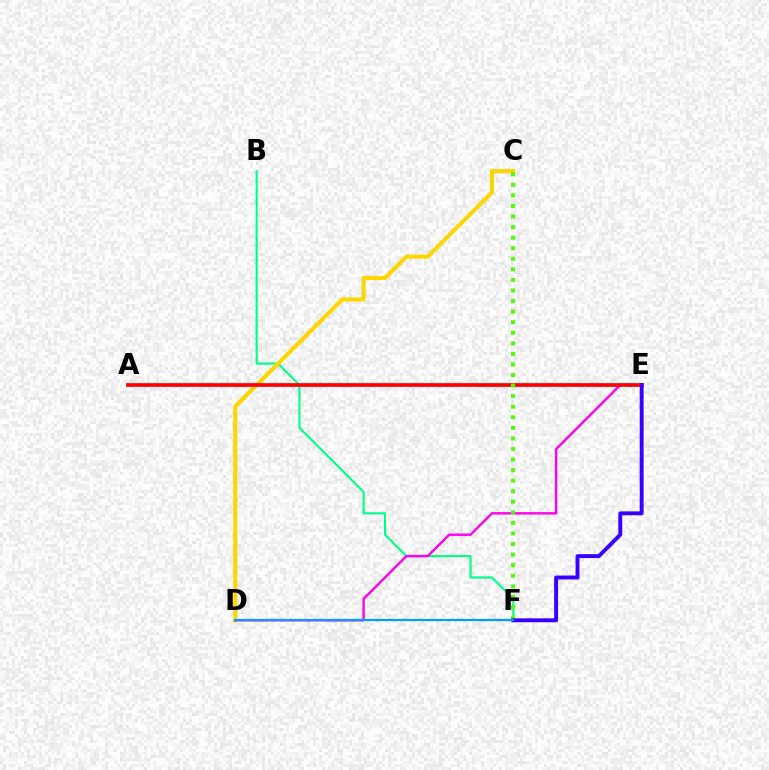{('B', 'F'): [{'color': '#00ff86', 'line_style': 'solid', 'thickness': 1.54}], ('C', 'D'): [{'color': '#ffd500', 'line_style': 'solid', 'thickness': 2.92}], ('D', 'E'): [{'color': '#ff00ed', 'line_style': 'solid', 'thickness': 1.74}], ('A', 'E'): [{'color': '#ff0000', 'line_style': 'solid', 'thickness': 2.67}], ('C', 'F'): [{'color': '#4fff00', 'line_style': 'dotted', 'thickness': 2.87}], ('E', 'F'): [{'color': '#3700ff', 'line_style': 'solid', 'thickness': 2.81}], ('D', 'F'): [{'color': '#009eff', 'line_style': 'solid', 'thickness': 1.6}]}